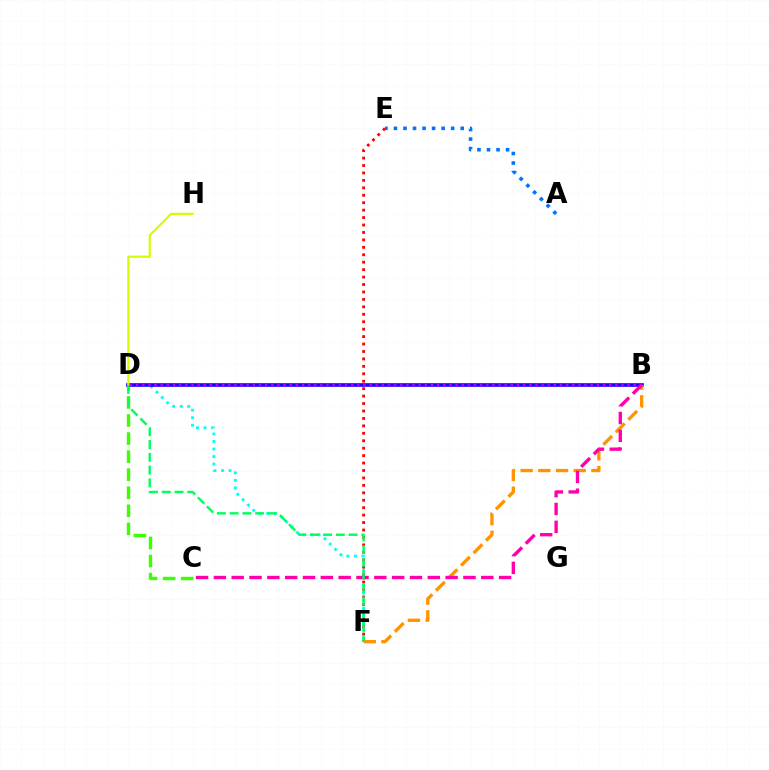{('C', 'D'): [{'color': '#3dff00', 'line_style': 'dashed', 'thickness': 2.45}], ('D', 'F'): [{'color': '#00fff6', 'line_style': 'dotted', 'thickness': 2.05}, {'color': '#00ff5c', 'line_style': 'dashed', 'thickness': 1.74}], ('E', 'F'): [{'color': '#ff0000', 'line_style': 'dotted', 'thickness': 2.02}], ('B', 'D'): [{'color': '#2500ff', 'line_style': 'solid', 'thickness': 2.64}, {'color': '#b900ff', 'line_style': 'dotted', 'thickness': 1.67}], ('B', 'F'): [{'color': '#ff9400', 'line_style': 'dashed', 'thickness': 2.4}], ('B', 'C'): [{'color': '#ff00ac', 'line_style': 'dashed', 'thickness': 2.42}], ('D', 'H'): [{'color': '#d1ff00', 'line_style': 'solid', 'thickness': 1.56}], ('A', 'E'): [{'color': '#0074ff', 'line_style': 'dotted', 'thickness': 2.59}]}